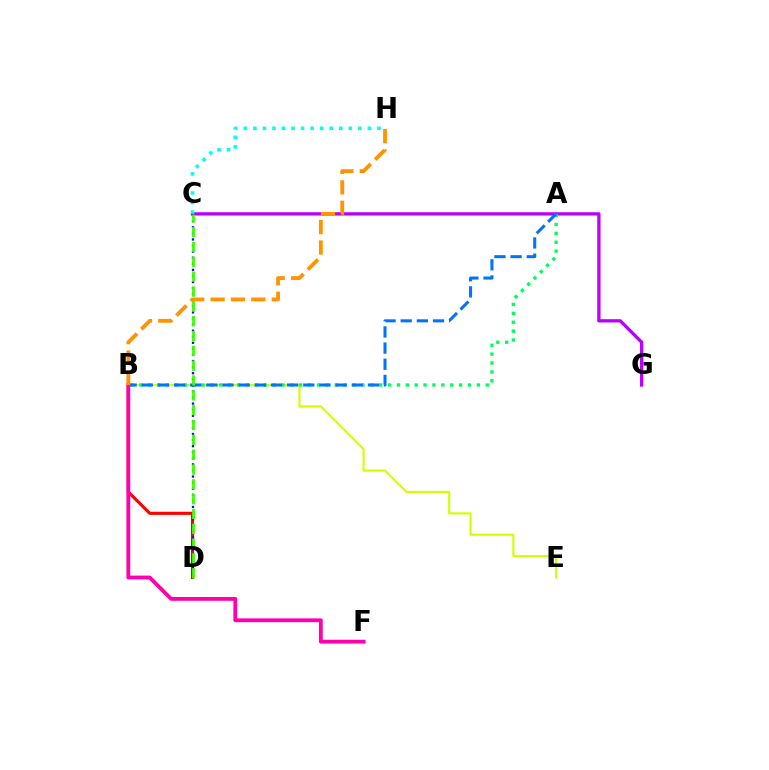{('B', 'E'): [{'color': '#d1ff00', 'line_style': 'solid', 'thickness': 1.53}], ('B', 'D'): [{'color': '#ff0000', 'line_style': 'solid', 'thickness': 2.26}], ('C', 'G'): [{'color': '#b900ff', 'line_style': 'solid', 'thickness': 2.38}], ('A', 'B'): [{'color': '#00ff5c', 'line_style': 'dotted', 'thickness': 2.41}, {'color': '#0074ff', 'line_style': 'dashed', 'thickness': 2.19}], ('C', 'H'): [{'color': '#00fff6', 'line_style': 'dotted', 'thickness': 2.59}], ('C', 'D'): [{'color': '#2500ff', 'line_style': 'dotted', 'thickness': 1.65}, {'color': '#3dff00', 'line_style': 'dashed', 'thickness': 2.01}], ('B', 'F'): [{'color': '#ff00ac', 'line_style': 'solid', 'thickness': 2.75}], ('B', 'H'): [{'color': '#ff9400', 'line_style': 'dashed', 'thickness': 2.77}]}